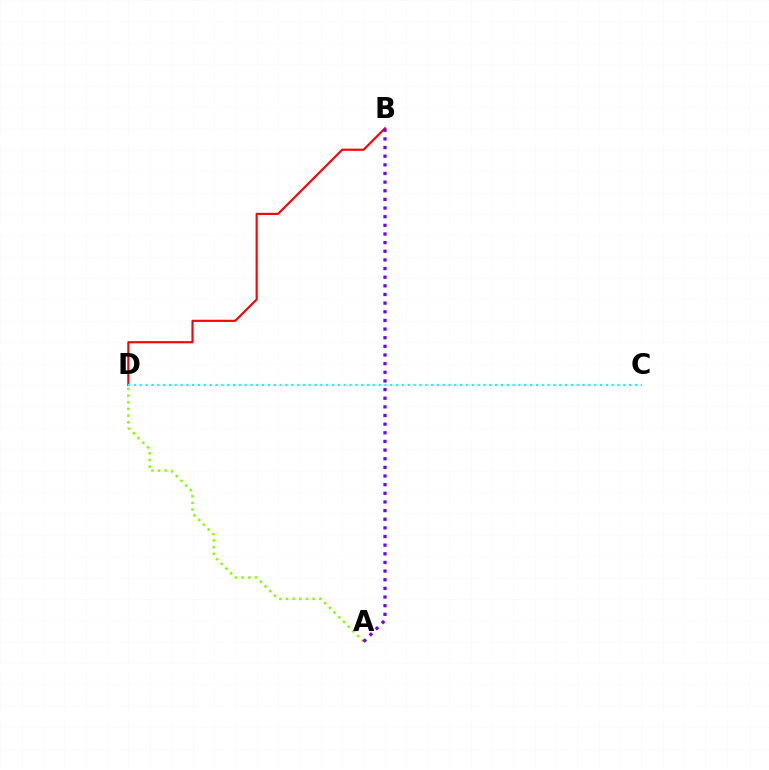{('A', 'D'): [{'color': '#84ff00', 'line_style': 'dotted', 'thickness': 1.81}], ('B', 'D'): [{'color': '#ff0000', 'line_style': 'solid', 'thickness': 1.55}], ('A', 'B'): [{'color': '#7200ff', 'line_style': 'dotted', 'thickness': 2.35}], ('C', 'D'): [{'color': '#00fff6', 'line_style': 'dotted', 'thickness': 1.58}]}